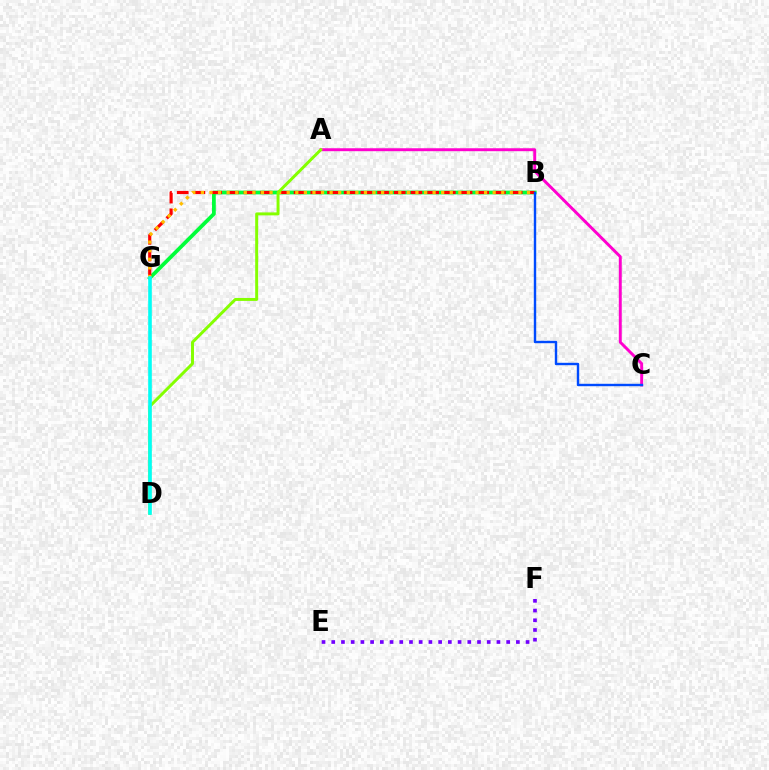{('B', 'G'): [{'color': '#00ff39', 'line_style': 'solid', 'thickness': 2.71}, {'color': '#ff0000', 'line_style': 'dashed', 'thickness': 2.27}, {'color': '#ffbd00', 'line_style': 'dotted', 'thickness': 2.33}], ('A', 'C'): [{'color': '#ff00cf', 'line_style': 'solid', 'thickness': 2.11}], ('A', 'D'): [{'color': '#84ff00', 'line_style': 'solid', 'thickness': 2.13}], ('B', 'C'): [{'color': '#004bff', 'line_style': 'solid', 'thickness': 1.74}], ('D', 'G'): [{'color': '#00fff6', 'line_style': 'solid', 'thickness': 2.6}], ('E', 'F'): [{'color': '#7200ff', 'line_style': 'dotted', 'thickness': 2.64}]}